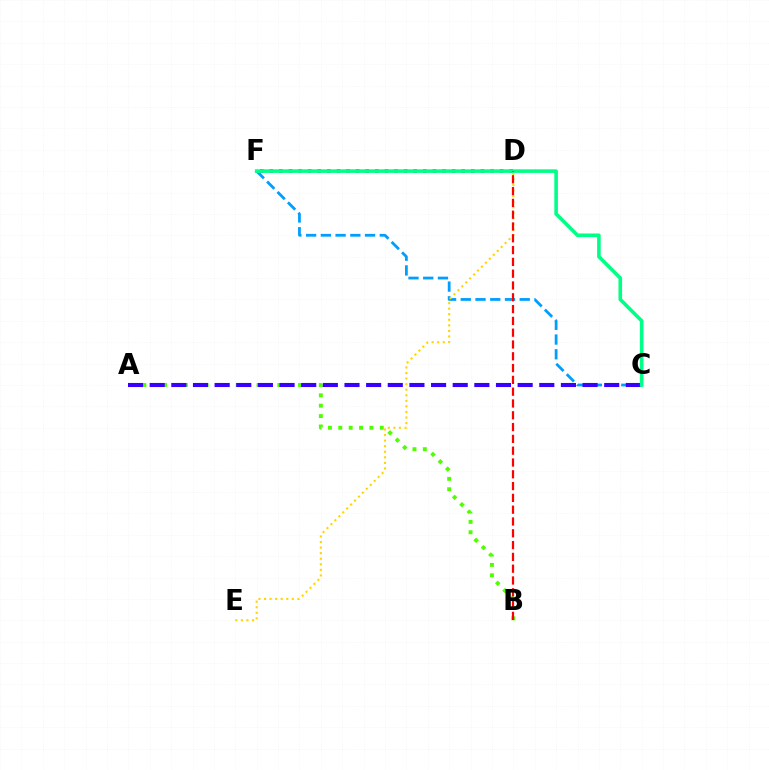{('C', 'F'): [{'color': '#009eff', 'line_style': 'dashed', 'thickness': 2.0}, {'color': '#00ff86', 'line_style': 'solid', 'thickness': 2.59}], ('D', 'F'): [{'color': '#ff00ed', 'line_style': 'dotted', 'thickness': 2.61}], ('D', 'E'): [{'color': '#ffd500', 'line_style': 'dotted', 'thickness': 1.51}], ('A', 'B'): [{'color': '#4fff00', 'line_style': 'dotted', 'thickness': 2.82}], ('A', 'C'): [{'color': '#3700ff', 'line_style': 'dashed', 'thickness': 2.94}], ('B', 'D'): [{'color': '#ff0000', 'line_style': 'dashed', 'thickness': 1.6}]}